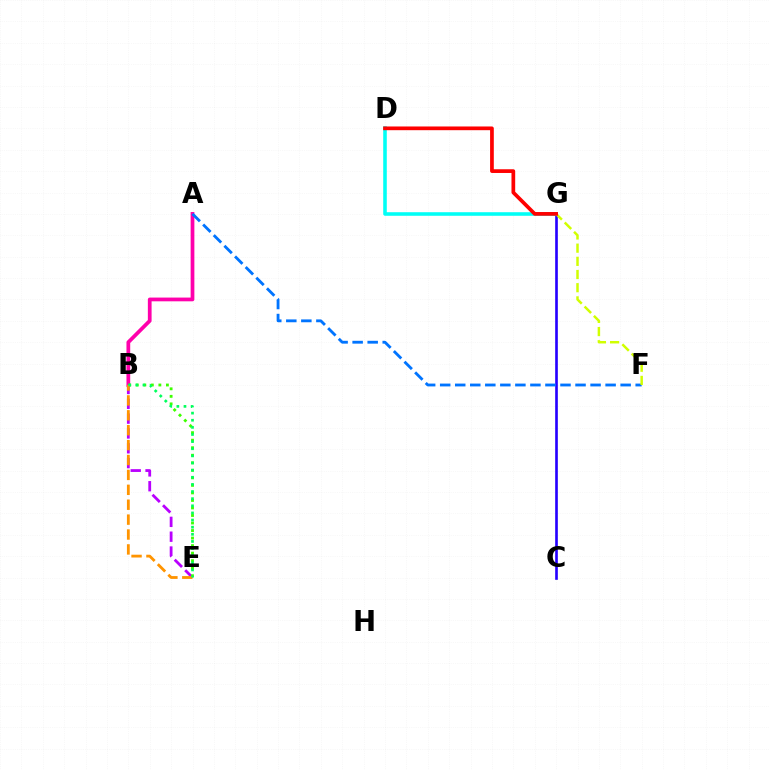{('B', 'E'): [{'color': '#b900ff', 'line_style': 'dashed', 'thickness': 2.01}, {'color': '#3dff00', 'line_style': 'dotted', 'thickness': 2.05}, {'color': '#ff9400', 'line_style': 'dashed', 'thickness': 2.02}, {'color': '#00ff5c', 'line_style': 'dotted', 'thickness': 1.94}], ('A', 'B'): [{'color': '#ff00ac', 'line_style': 'solid', 'thickness': 2.7}], ('C', 'G'): [{'color': '#2500ff', 'line_style': 'solid', 'thickness': 1.91}], ('A', 'F'): [{'color': '#0074ff', 'line_style': 'dashed', 'thickness': 2.04}], ('D', 'G'): [{'color': '#00fff6', 'line_style': 'solid', 'thickness': 2.57}, {'color': '#ff0000', 'line_style': 'solid', 'thickness': 2.68}], ('F', 'G'): [{'color': '#d1ff00', 'line_style': 'dashed', 'thickness': 1.79}]}